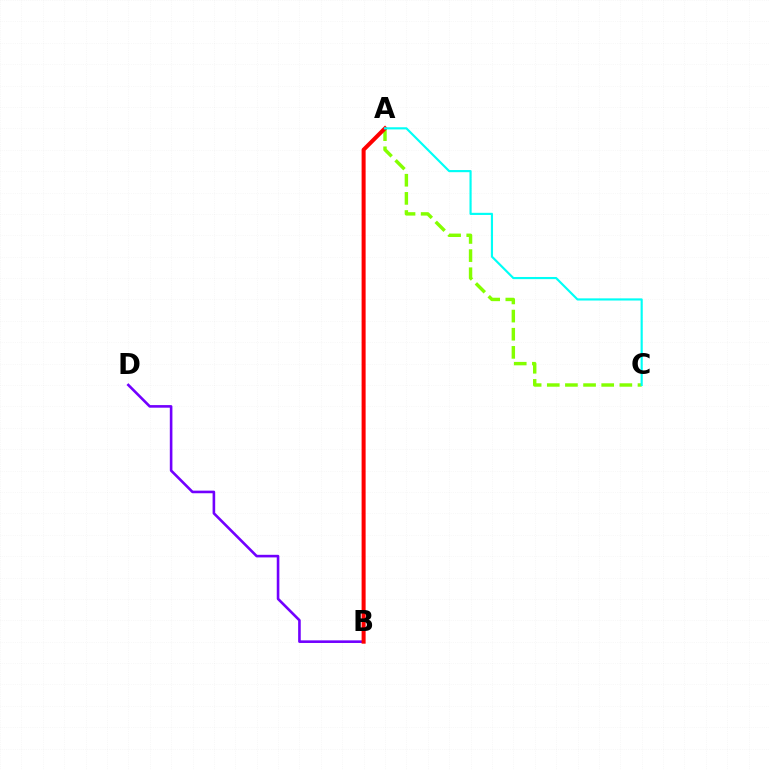{('B', 'D'): [{'color': '#7200ff', 'line_style': 'solid', 'thickness': 1.88}], ('A', 'C'): [{'color': '#84ff00', 'line_style': 'dashed', 'thickness': 2.46}, {'color': '#00fff6', 'line_style': 'solid', 'thickness': 1.55}], ('A', 'B'): [{'color': '#ff0000', 'line_style': 'solid', 'thickness': 2.89}]}